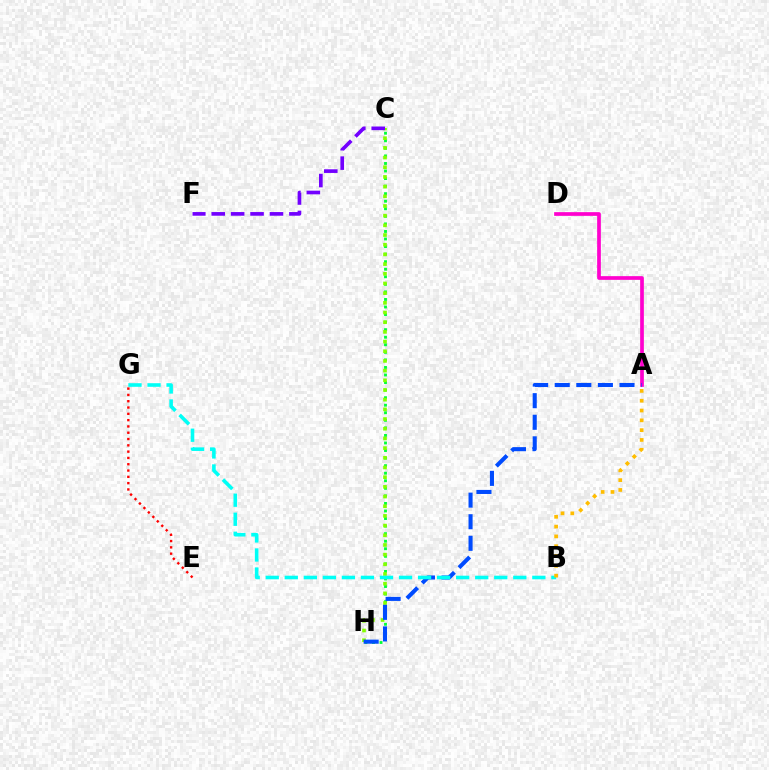{('A', 'D'): [{'color': '#ff00cf', 'line_style': 'solid', 'thickness': 2.67}], ('C', 'H'): [{'color': '#00ff39', 'line_style': 'dotted', 'thickness': 2.05}, {'color': '#84ff00', 'line_style': 'dotted', 'thickness': 2.63}], ('C', 'F'): [{'color': '#7200ff', 'line_style': 'dashed', 'thickness': 2.64}], ('A', 'H'): [{'color': '#004bff', 'line_style': 'dashed', 'thickness': 2.93}], ('B', 'G'): [{'color': '#00fff6', 'line_style': 'dashed', 'thickness': 2.59}], ('A', 'B'): [{'color': '#ffbd00', 'line_style': 'dotted', 'thickness': 2.67}], ('E', 'G'): [{'color': '#ff0000', 'line_style': 'dotted', 'thickness': 1.71}]}